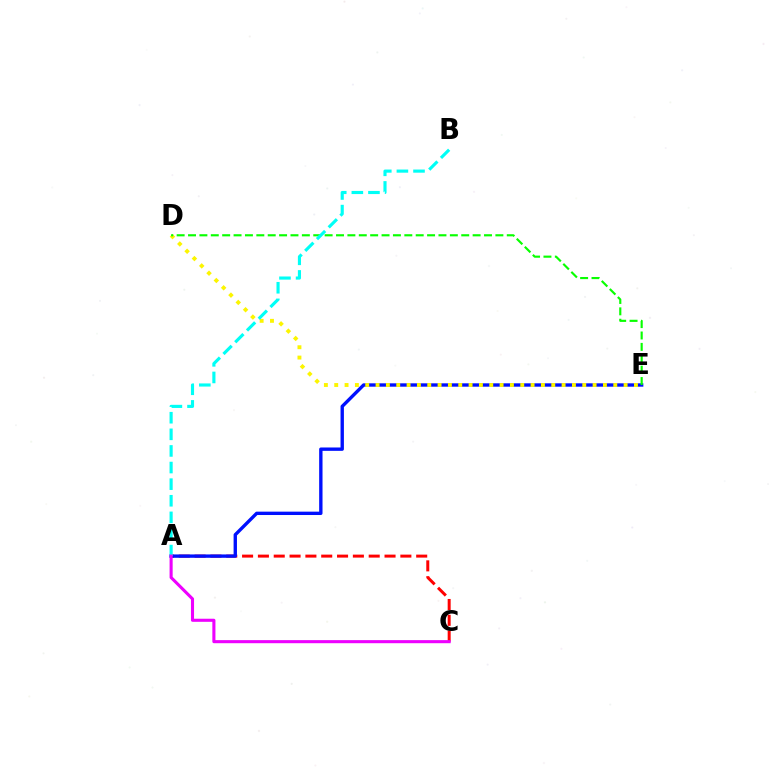{('A', 'C'): [{'color': '#ff0000', 'line_style': 'dashed', 'thickness': 2.15}, {'color': '#ee00ff', 'line_style': 'solid', 'thickness': 2.22}], ('A', 'E'): [{'color': '#0010ff', 'line_style': 'solid', 'thickness': 2.42}], ('D', 'E'): [{'color': '#fcf500', 'line_style': 'dotted', 'thickness': 2.81}, {'color': '#08ff00', 'line_style': 'dashed', 'thickness': 1.55}], ('A', 'B'): [{'color': '#00fff6', 'line_style': 'dashed', 'thickness': 2.26}]}